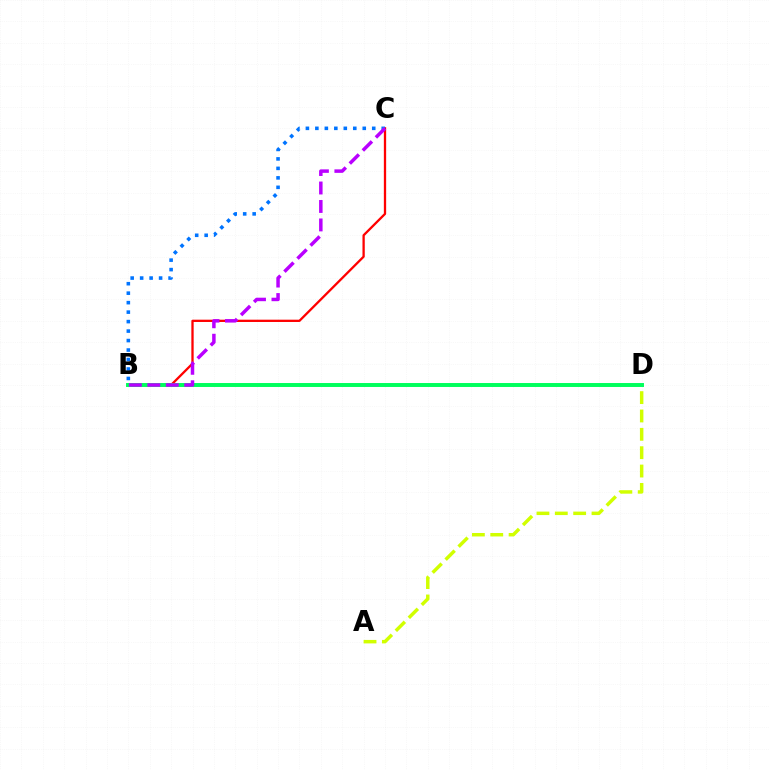{('B', 'C'): [{'color': '#ff0000', 'line_style': 'solid', 'thickness': 1.65}, {'color': '#0074ff', 'line_style': 'dotted', 'thickness': 2.57}, {'color': '#b900ff', 'line_style': 'dashed', 'thickness': 2.51}], ('A', 'D'): [{'color': '#d1ff00', 'line_style': 'dashed', 'thickness': 2.49}], ('B', 'D'): [{'color': '#00ff5c', 'line_style': 'solid', 'thickness': 2.84}]}